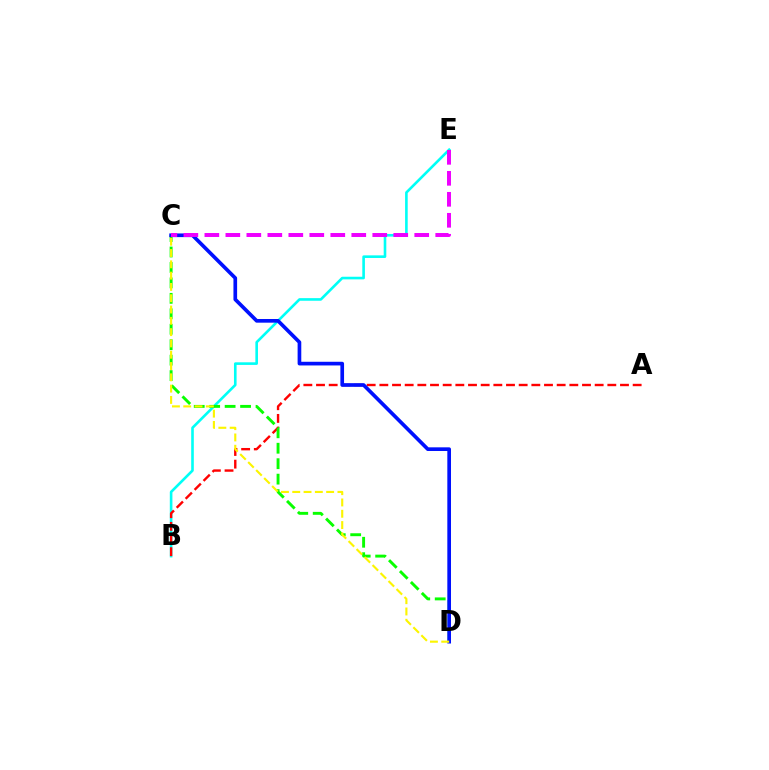{('B', 'E'): [{'color': '#00fff6', 'line_style': 'solid', 'thickness': 1.88}], ('A', 'B'): [{'color': '#ff0000', 'line_style': 'dashed', 'thickness': 1.72}], ('C', 'D'): [{'color': '#08ff00', 'line_style': 'dashed', 'thickness': 2.1}, {'color': '#0010ff', 'line_style': 'solid', 'thickness': 2.65}, {'color': '#fcf500', 'line_style': 'dashed', 'thickness': 1.54}], ('C', 'E'): [{'color': '#ee00ff', 'line_style': 'dashed', 'thickness': 2.85}]}